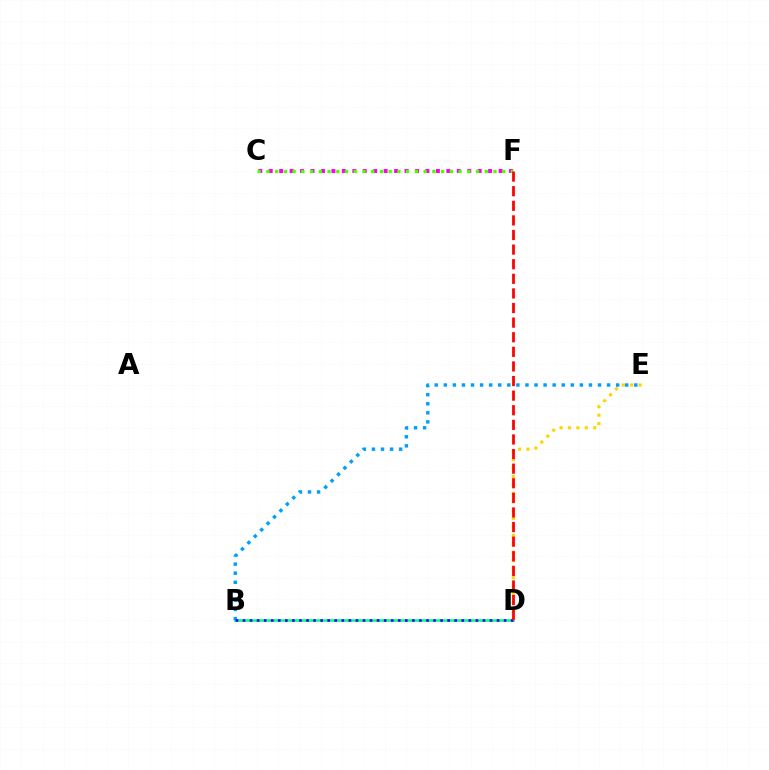{('C', 'F'): [{'color': '#ff00ed', 'line_style': 'dotted', 'thickness': 2.84}, {'color': '#4fff00', 'line_style': 'dotted', 'thickness': 2.37}], ('B', 'D'): [{'color': '#00ff86', 'line_style': 'solid', 'thickness': 1.88}, {'color': '#3700ff', 'line_style': 'dotted', 'thickness': 1.92}], ('D', 'E'): [{'color': '#ffd500', 'line_style': 'dotted', 'thickness': 2.28}], ('B', 'E'): [{'color': '#009eff', 'line_style': 'dotted', 'thickness': 2.46}], ('D', 'F'): [{'color': '#ff0000', 'line_style': 'dashed', 'thickness': 1.98}]}